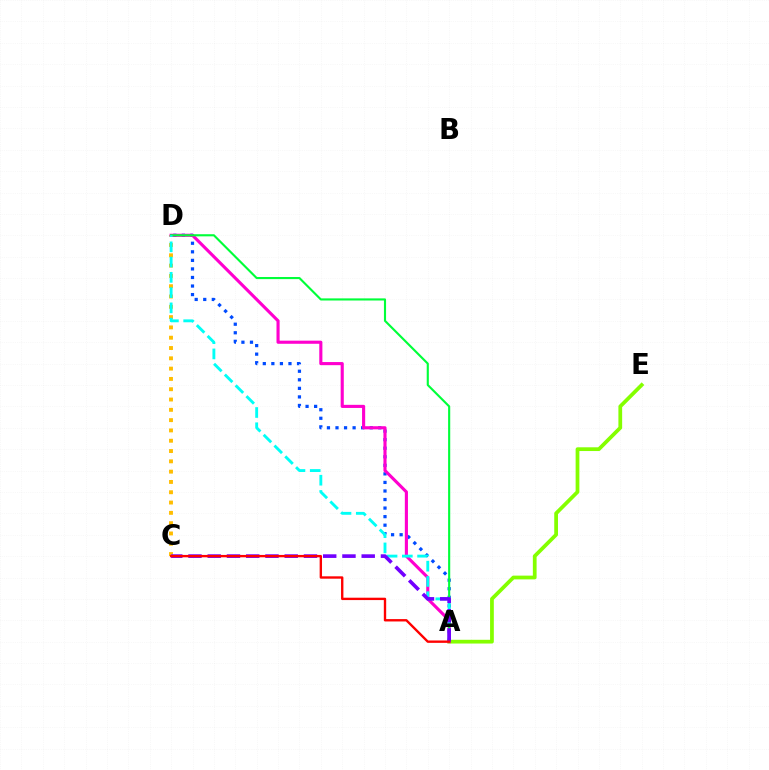{('A', 'E'): [{'color': '#84ff00', 'line_style': 'solid', 'thickness': 2.7}], ('C', 'D'): [{'color': '#ffbd00', 'line_style': 'dotted', 'thickness': 2.8}], ('A', 'D'): [{'color': '#004bff', 'line_style': 'dotted', 'thickness': 2.32}, {'color': '#ff00cf', 'line_style': 'solid', 'thickness': 2.24}, {'color': '#00ff39', 'line_style': 'solid', 'thickness': 1.53}, {'color': '#00fff6', 'line_style': 'dashed', 'thickness': 2.07}], ('A', 'C'): [{'color': '#7200ff', 'line_style': 'dashed', 'thickness': 2.61}, {'color': '#ff0000', 'line_style': 'solid', 'thickness': 1.71}]}